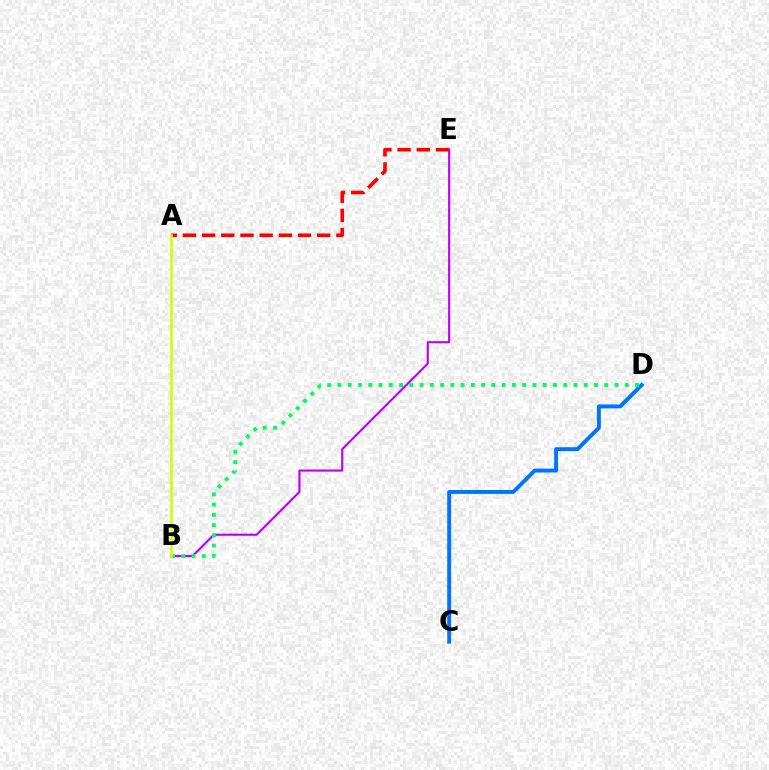{('C', 'D'): [{'color': '#0074ff', 'line_style': 'solid', 'thickness': 2.82}], ('B', 'E'): [{'color': '#b900ff', 'line_style': 'solid', 'thickness': 1.53}], ('A', 'E'): [{'color': '#ff0000', 'line_style': 'dashed', 'thickness': 2.61}], ('B', 'D'): [{'color': '#00ff5c', 'line_style': 'dotted', 'thickness': 2.79}], ('A', 'B'): [{'color': '#d1ff00', 'line_style': 'solid', 'thickness': 1.84}]}